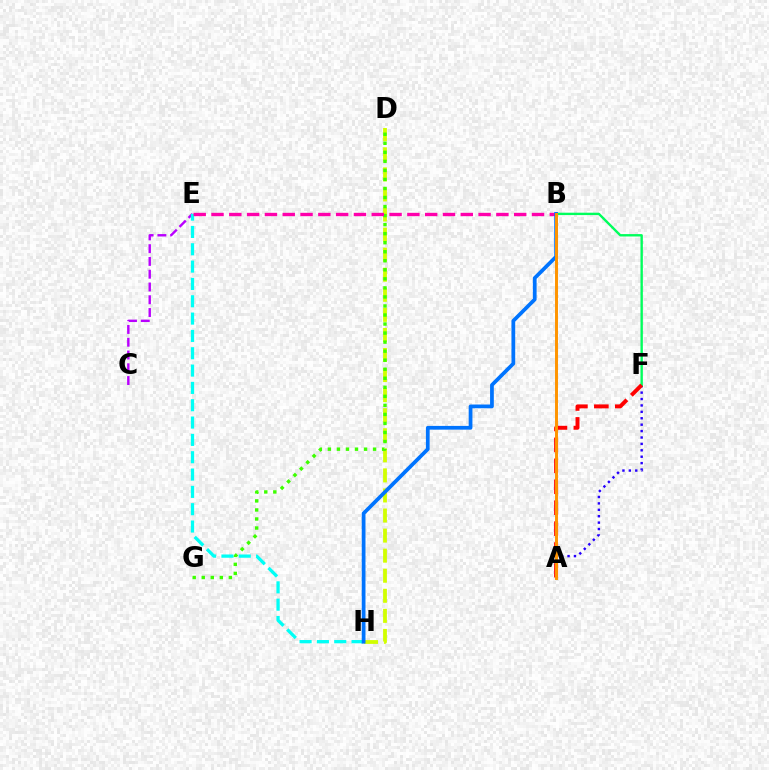{('A', 'F'): [{'color': '#2500ff', 'line_style': 'dotted', 'thickness': 1.74}, {'color': '#ff0000', 'line_style': 'dashed', 'thickness': 2.84}], ('B', 'F'): [{'color': '#00ff5c', 'line_style': 'solid', 'thickness': 1.71}], ('D', 'H'): [{'color': '#d1ff00', 'line_style': 'dashed', 'thickness': 2.73}], ('D', 'G'): [{'color': '#3dff00', 'line_style': 'dotted', 'thickness': 2.46}], ('C', 'E'): [{'color': '#b900ff', 'line_style': 'dashed', 'thickness': 1.74}], ('E', 'H'): [{'color': '#00fff6', 'line_style': 'dashed', 'thickness': 2.35}], ('B', 'E'): [{'color': '#ff00ac', 'line_style': 'dashed', 'thickness': 2.42}], ('B', 'H'): [{'color': '#0074ff', 'line_style': 'solid', 'thickness': 2.69}], ('A', 'B'): [{'color': '#ff9400', 'line_style': 'solid', 'thickness': 2.13}]}